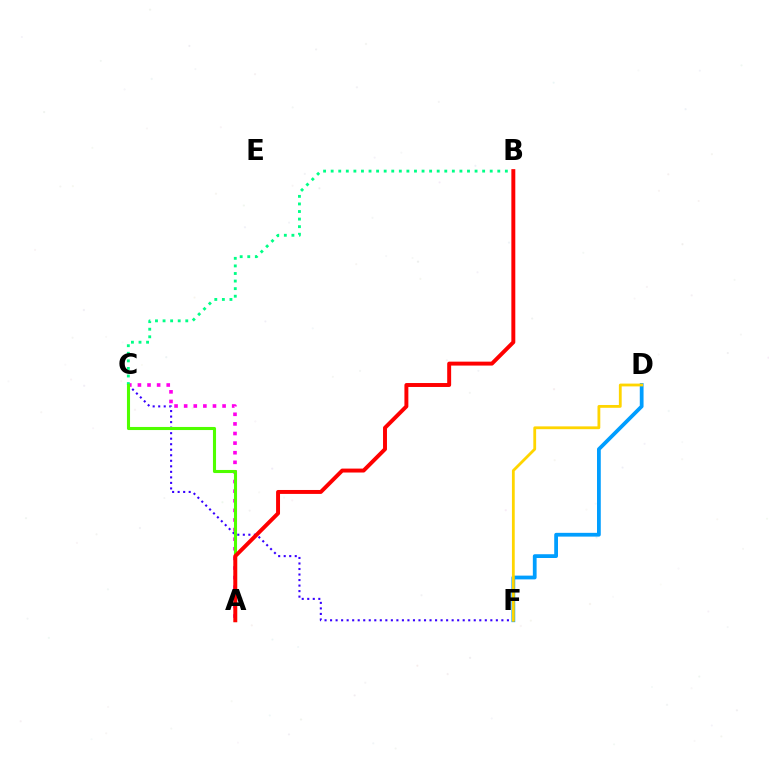{('D', 'F'): [{'color': '#009eff', 'line_style': 'solid', 'thickness': 2.71}, {'color': '#ffd500', 'line_style': 'solid', 'thickness': 2.02}], ('C', 'F'): [{'color': '#3700ff', 'line_style': 'dotted', 'thickness': 1.5}], ('A', 'C'): [{'color': '#ff00ed', 'line_style': 'dotted', 'thickness': 2.61}, {'color': '#4fff00', 'line_style': 'solid', 'thickness': 2.22}], ('B', 'C'): [{'color': '#00ff86', 'line_style': 'dotted', 'thickness': 2.06}], ('A', 'B'): [{'color': '#ff0000', 'line_style': 'solid', 'thickness': 2.83}]}